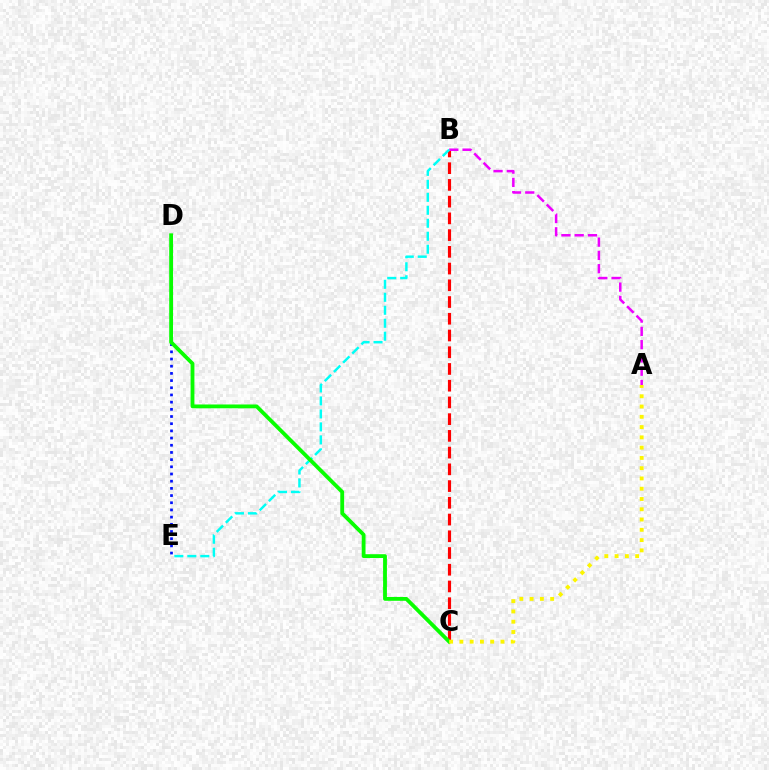{('D', 'E'): [{'color': '#0010ff', 'line_style': 'dotted', 'thickness': 1.95}], ('B', 'C'): [{'color': '#ff0000', 'line_style': 'dashed', 'thickness': 2.27}], ('A', 'B'): [{'color': '#ee00ff', 'line_style': 'dashed', 'thickness': 1.8}], ('B', 'E'): [{'color': '#00fff6', 'line_style': 'dashed', 'thickness': 1.76}], ('C', 'D'): [{'color': '#08ff00', 'line_style': 'solid', 'thickness': 2.75}], ('A', 'C'): [{'color': '#fcf500', 'line_style': 'dotted', 'thickness': 2.79}]}